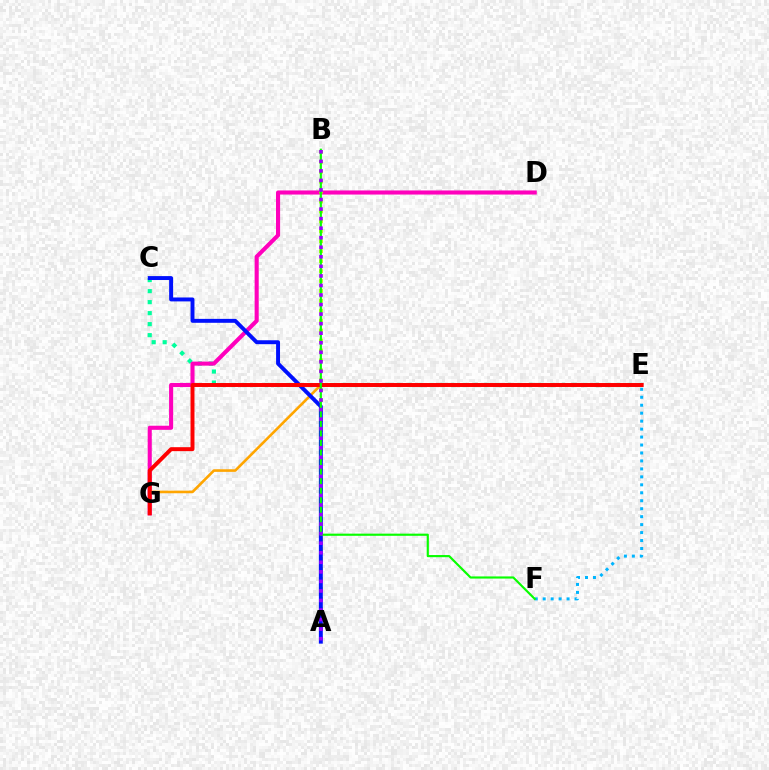{('C', 'E'): [{'color': '#00ff9d', 'line_style': 'dotted', 'thickness': 2.99}], ('E', 'F'): [{'color': '#00b5ff', 'line_style': 'dotted', 'thickness': 2.16}], ('D', 'G'): [{'color': '#ff00bd', 'line_style': 'solid', 'thickness': 2.95}], ('E', 'G'): [{'color': '#ffa500', 'line_style': 'solid', 'thickness': 1.88}, {'color': '#ff0000', 'line_style': 'solid', 'thickness': 2.85}], ('A', 'B'): [{'color': '#b3ff00', 'line_style': 'dotted', 'thickness': 2.7}, {'color': '#9b00ff', 'line_style': 'dotted', 'thickness': 2.59}], ('A', 'C'): [{'color': '#0010ff', 'line_style': 'solid', 'thickness': 2.83}], ('B', 'F'): [{'color': '#08ff00', 'line_style': 'solid', 'thickness': 1.55}]}